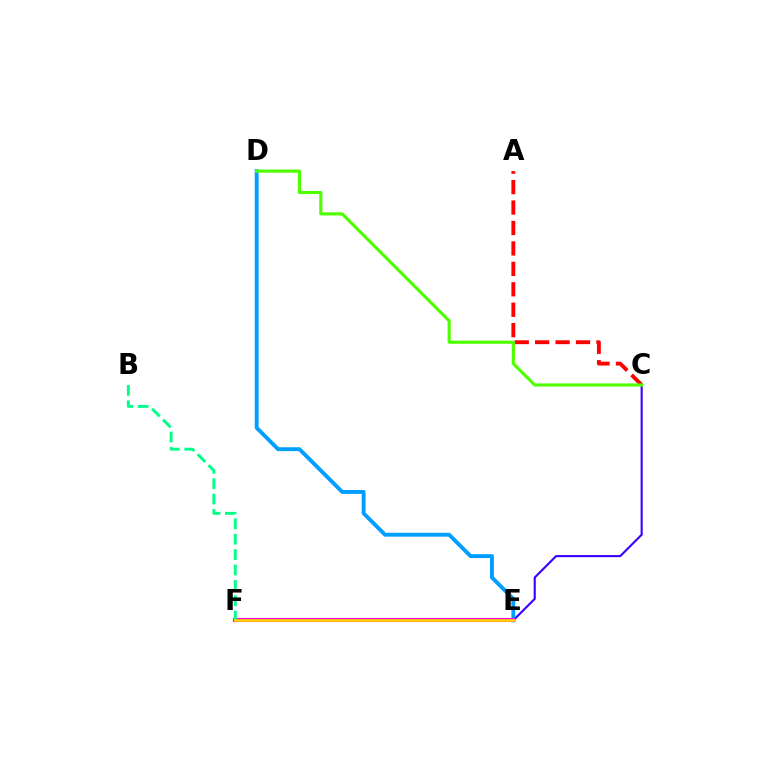{('C', 'E'): [{'color': '#3700ff', 'line_style': 'solid', 'thickness': 1.52}], ('D', 'E'): [{'color': '#009eff', 'line_style': 'solid', 'thickness': 2.8}], ('E', 'F'): [{'color': '#ff00ed', 'line_style': 'solid', 'thickness': 2.97}, {'color': '#ffd500', 'line_style': 'solid', 'thickness': 1.95}], ('B', 'F'): [{'color': '#00ff86', 'line_style': 'dashed', 'thickness': 2.09}], ('A', 'C'): [{'color': '#ff0000', 'line_style': 'dashed', 'thickness': 2.78}], ('C', 'D'): [{'color': '#4fff00', 'line_style': 'solid', 'thickness': 2.26}]}